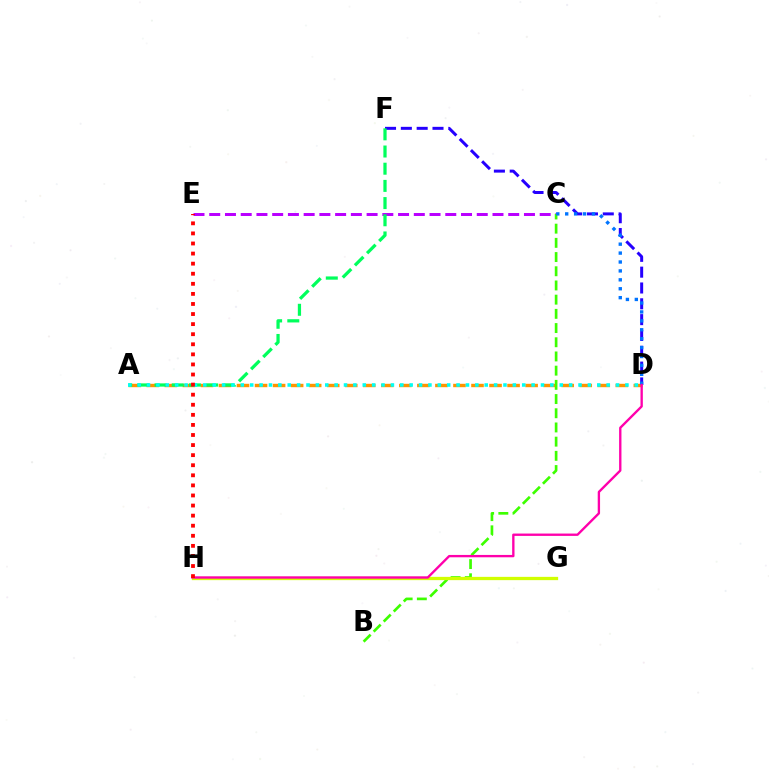{('D', 'F'): [{'color': '#2500ff', 'line_style': 'dashed', 'thickness': 2.15}], ('A', 'D'): [{'color': '#ff9400', 'line_style': 'dashed', 'thickness': 2.45}, {'color': '#00fff6', 'line_style': 'dotted', 'thickness': 2.55}], ('C', 'E'): [{'color': '#b900ff', 'line_style': 'dashed', 'thickness': 2.14}], ('A', 'F'): [{'color': '#00ff5c', 'line_style': 'dashed', 'thickness': 2.33}], ('B', 'C'): [{'color': '#3dff00', 'line_style': 'dashed', 'thickness': 1.93}], ('C', 'D'): [{'color': '#0074ff', 'line_style': 'dotted', 'thickness': 2.42}], ('G', 'H'): [{'color': '#d1ff00', 'line_style': 'solid', 'thickness': 2.37}], ('D', 'H'): [{'color': '#ff00ac', 'line_style': 'solid', 'thickness': 1.69}], ('E', 'H'): [{'color': '#ff0000', 'line_style': 'dotted', 'thickness': 2.74}]}